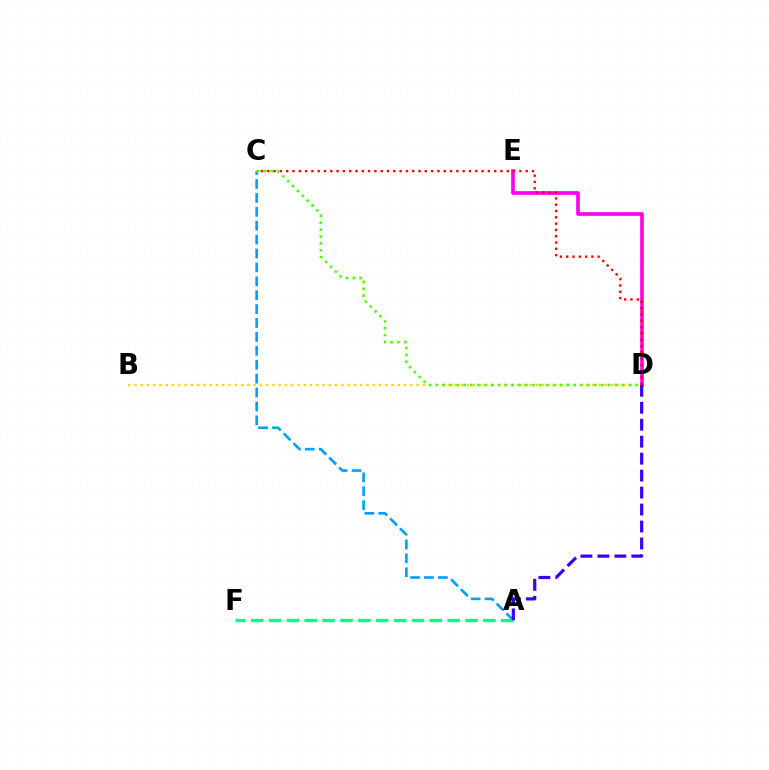{('D', 'E'): [{'color': '#ff00ed', 'line_style': 'solid', 'thickness': 2.64}], ('A', 'C'): [{'color': '#009eff', 'line_style': 'dashed', 'thickness': 1.89}], ('A', 'F'): [{'color': '#00ff86', 'line_style': 'dashed', 'thickness': 2.43}], ('A', 'D'): [{'color': '#3700ff', 'line_style': 'dashed', 'thickness': 2.31}], ('C', 'D'): [{'color': '#ff0000', 'line_style': 'dotted', 'thickness': 1.71}, {'color': '#4fff00', 'line_style': 'dotted', 'thickness': 1.87}], ('B', 'D'): [{'color': '#ffd500', 'line_style': 'dotted', 'thickness': 1.7}]}